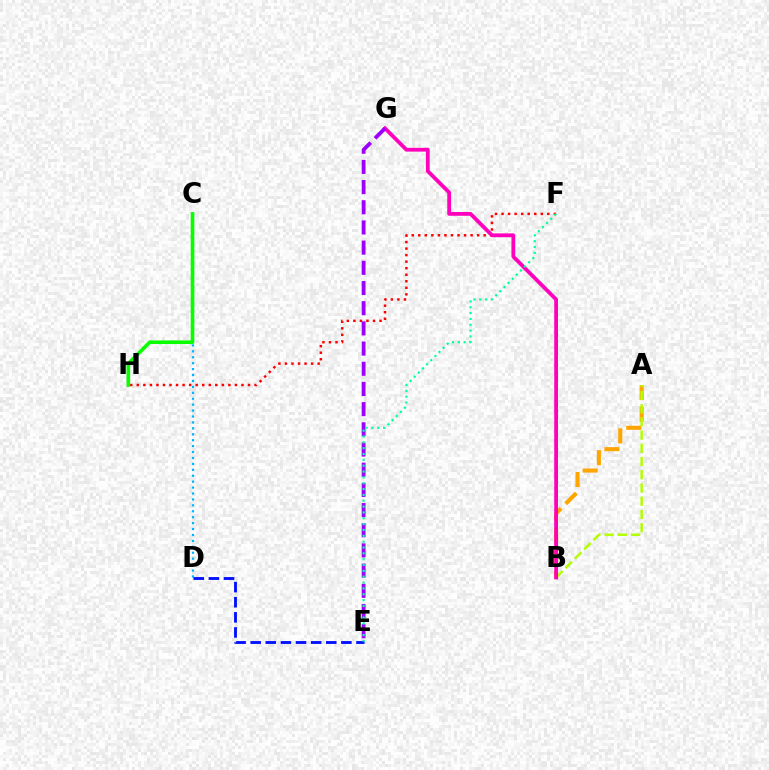{('A', 'B'): [{'color': '#ffa500', 'line_style': 'dashed', 'thickness': 2.93}, {'color': '#b3ff00', 'line_style': 'dashed', 'thickness': 1.8}], ('F', 'H'): [{'color': '#ff0000', 'line_style': 'dotted', 'thickness': 1.78}], ('C', 'D'): [{'color': '#00b5ff', 'line_style': 'dotted', 'thickness': 1.61}], ('C', 'H'): [{'color': '#08ff00', 'line_style': 'solid', 'thickness': 2.61}], ('D', 'E'): [{'color': '#0010ff', 'line_style': 'dashed', 'thickness': 2.05}], ('B', 'G'): [{'color': '#ff00bd', 'line_style': 'solid', 'thickness': 2.73}], ('E', 'G'): [{'color': '#9b00ff', 'line_style': 'dashed', 'thickness': 2.74}], ('E', 'F'): [{'color': '#00ff9d', 'line_style': 'dotted', 'thickness': 1.59}]}